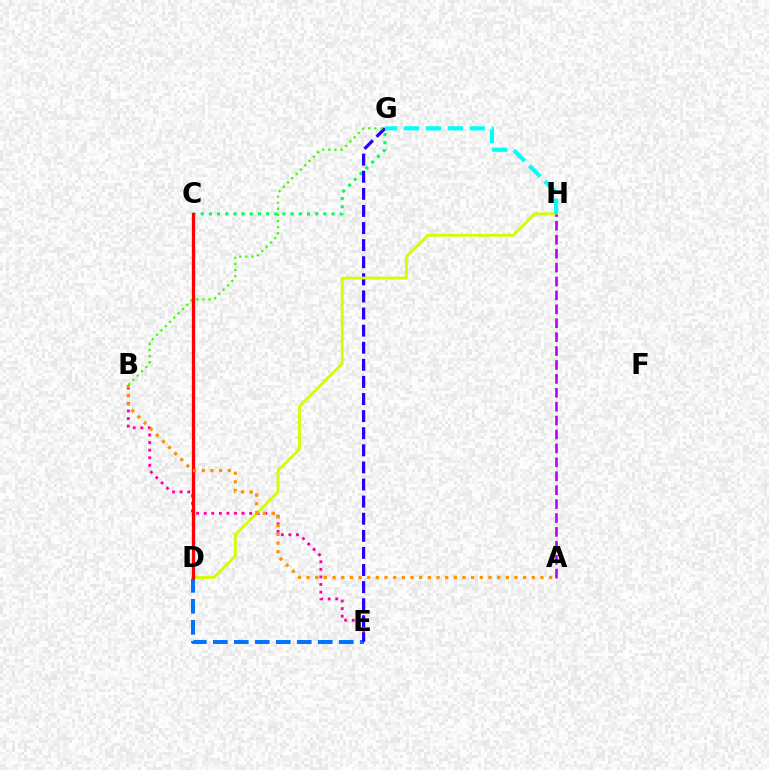{('D', 'E'): [{'color': '#0074ff', 'line_style': 'dashed', 'thickness': 2.85}], ('C', 'G'): [{'color': '#00ff5c', 'line_style': 'dotted', 'thickness': 2.22}], ('B', 'E'): [{'color': '#ff00ac', 'line_style': 'dotted', 'thickness': 2.06}], ('E', 'G'): [{'color': '#2500ff', 'line_style': 'dashed', 'thickness': 2.32}], ('B', 'G'): [{'color': '#3dff00', 'line_style': 'dotted', 'thickness': 1.66}], ('D', 'H'): [{'color': '#d1ff00', 'line_style': 'solid', 'thickness': 2.04}], ('C', 'D'): [{'color': '#ff0000', 'line_style': 'solid', 'thickness': 2.36}], ('G', 'H'): [{'color': '#00fff6', 'line_style': 'dashed', 'thickness': 2.98}], ('A', 'H'): [{'color': '#b900ff', 'line_style': 'dashed', 'thickness': 1.89}], ('A', 'B'): [{'color': '#ff9400', 'line_style': 'dotted', 'thickness': 2.35}]}